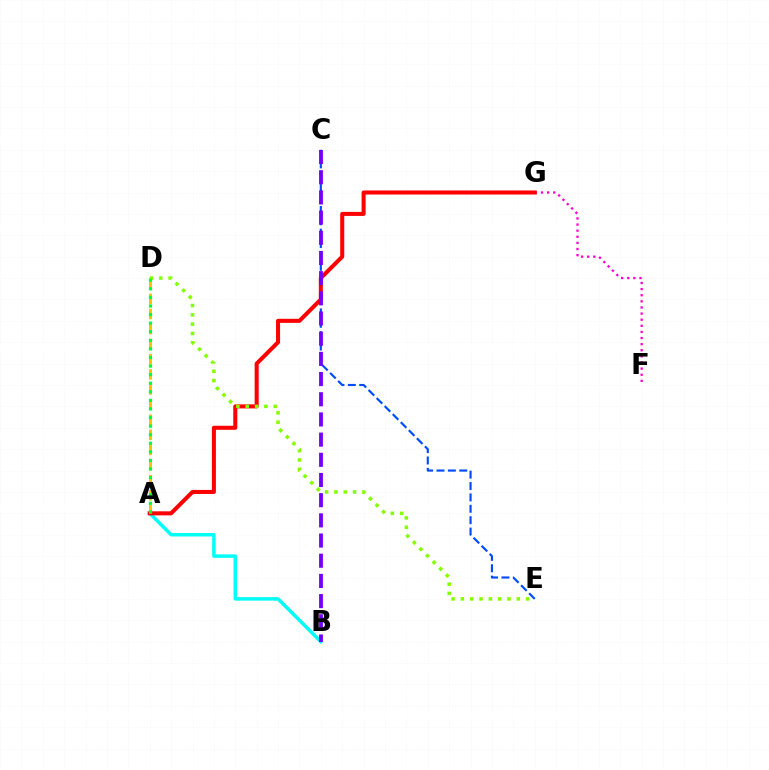{('C', 'E'): [{'color': '#004bff', 'line_style': 'dashed', 'thickness': 1.55}], ('F', 'G'): [{'color': '#ff00cf', 'line_style': 'dotted', 'thickness': 1.66}], ('A', 'B'): [{'color': '#00fff6', 'line_style': 'solid', 'thickness': 2.49}], ('A', 'G'): [{'color': '#ff0000', 'line_style': 'solid', 'thickness': 2.91}], ('A', 'D'): [{'color': '#ffbd00', 'line_style': 'dashed', 'thickness': 2.05}, {'color': '#00ff39', 'line_style': 'dotted', 'thickness': 2.33}], ('D', 'E'): [{'color': '#84ff00', 'line_style': 'dotted', 'thickness': 2.53}], ('B', 'C'): [{'color': '#7200ff', 'line_style': 'dashed', 'thickness': 2.74}]}